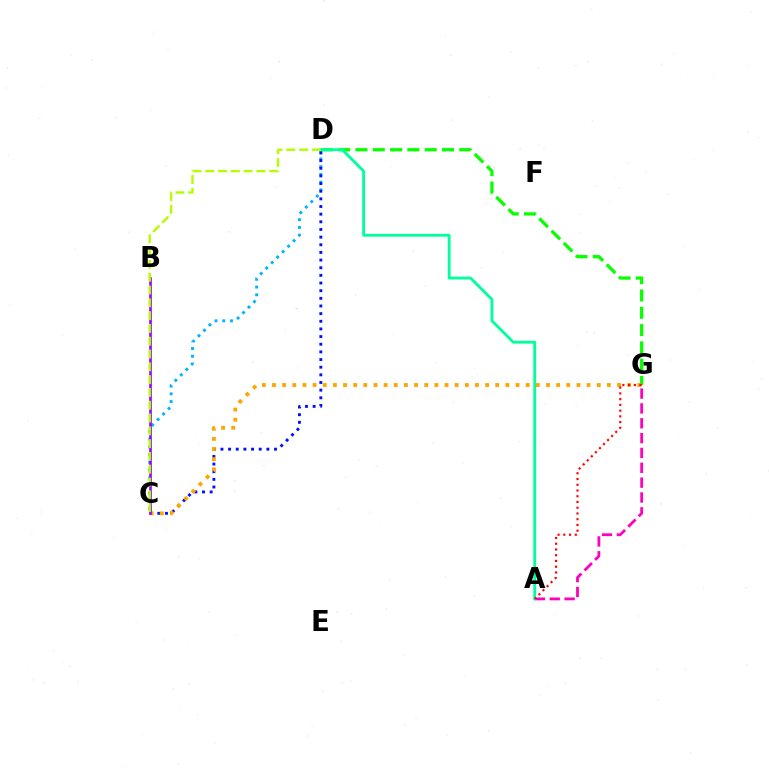{('C', 'D'): [{'color': '#00b5ff', 'line_style': 'dotted', 'thickness': 2.1}, {'color': '#0010ff', 'line_style': 'dotted', 'thickness': 2.08}, {'color': '#b3ff00', 'line_style': 'dashed', 'thickness': 1.74}], ('D', 'G'): [{'color': '#08ff00', 'line_style': 'dashed', 'thickness': 2.35}], ('A', 'G'): [{'color': '#ff00bd', 'line_style': 'dashed', 'thickness': 2.02}, {'color': '#ff0000', 'line_style': 'dotted', 'thickness': 1.56}], ('A', 'D'): [{'color': '#00ff9d', 'line_style': 'solid', 'thickness': 2.04}], ('C', 'G'): [{'color': '#ffa500', 'line_style': 'dotted', 'thickness': 2.76}], ('B', 'C'): [{'color': '#9b00ff', 'line_style': 'solid', 'thickness': 1.89}]}